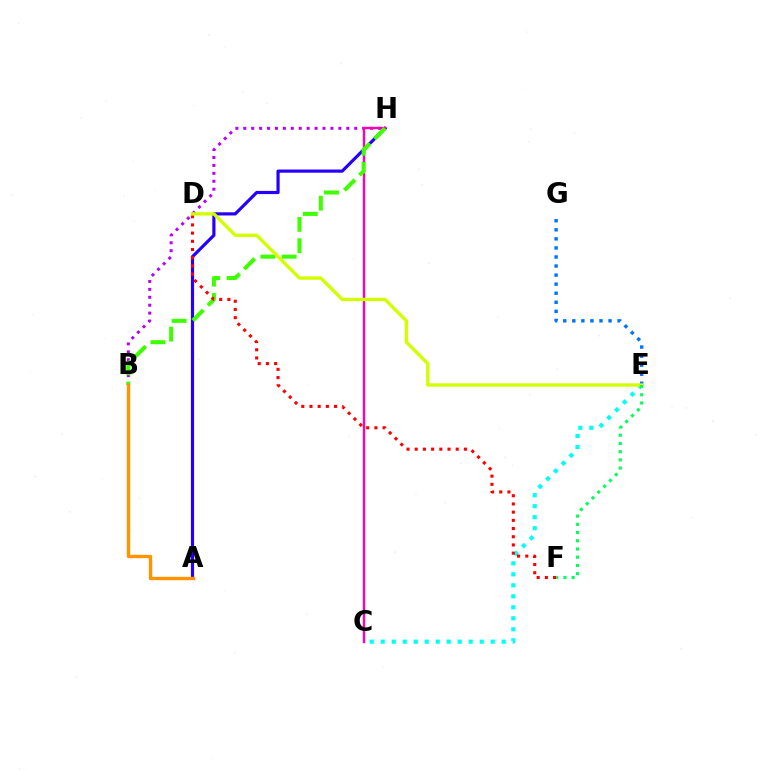{('C', 'E'): [{'color': '#00fff6', 'line_style': 'dotted', 'thickness': 2.99}], ('E', 'G'): [{'color': '#0074ff', 'line_style': 'dotted', 'thickness': 2.46}], ('A', 'H'): [{'color': '#2500ff', 'line_style': 'solid', 'thickness': 2.29}], ('B', 'H'): [{'color': '#b900ff', 'line_style': 'dotted', 'thickness': 2.15}, {'color': '#3dff00', 'line_style': 'dashed', 'thickness': 2.89}], ('C', 'H'): [{'color': '#ff00ac', 'line_style': 'solid', 'thickness': 1.71}], ('D', 'F'): [{'color': '#ff0000', 'line_style': 'dotted', 'thickness': 2.23}], ('D', 'E'): [{'color': '#d1ff00', 'line_style': 'solid', 'thickness': 2.41}], ('A', 'B'): [{'color': '#ff9400', 'line_style': 'solid', 'thickness': 2.43}], ('E', 'F'): [{'color': '#00ff5c', 'line_style': 'dotted', 'thickness': 2.23}]}